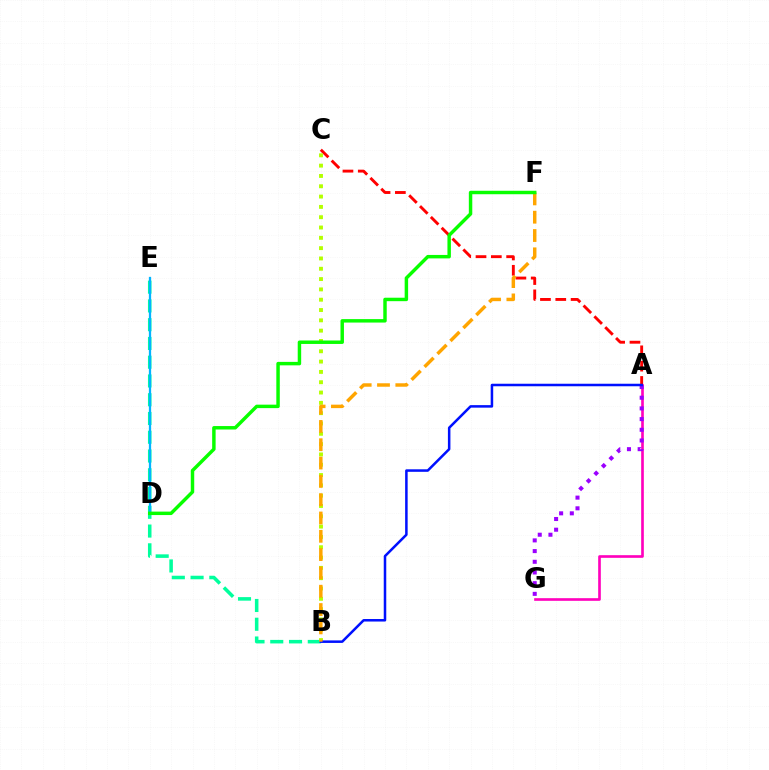{('A', 'G'): [{'color': '#ff00bd', 'line_style': 'solid', 'thickness': 1.91}, {'color': '#9b00ff', 'line_style': 'dotted', 'thickness': 2.91}], ('A', 'C'): [{'color': '#ff0000', 'line_style': 'dashed', 'thickness': 2.08}], ('B', 'C'): [{'color': '#b3ff00', 'line_style': 'dotted', 'thickness': 2.8}], ('B', 'E'): [{'color': '#00ff9d', 'line_style': 'dashed', 'thickness': 2.55}], ('D', 'E'): [{'color': '#00b5ff', 'line_style': 'solid', 'thickness': 1.64}], ('A', 'B'): [{'color': '#0010ff', 'line_style': 'solid', 'thickness': 1.81}], ('B', 'F'): [{'color': '#ffa500', 'line_style': 'dashed', 'thickness': 2.49}], ('D', 'F'): [{'color': '#08ff00', 'line_style': 'solid', 'thickness': 2.49}]}